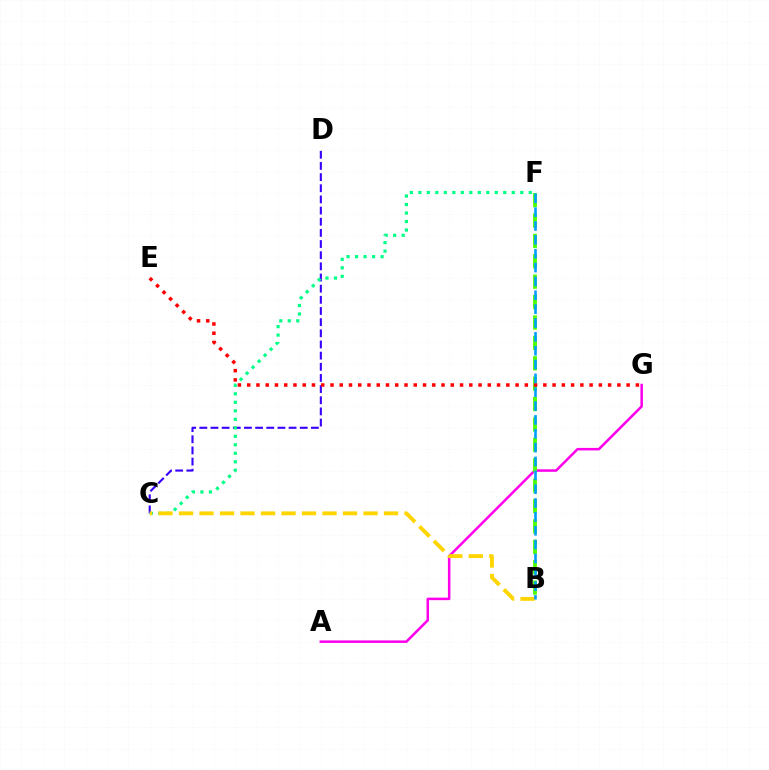{('A', 'G'): [{'color': '#ff00ed', 'line_style': 'solid', 'thickness': 1.82}], ('C', 'D'): [{'color': '#3700ff', 'line_style': 'dashed', 'thickness': 1.52}], ('C', 'F'): [{'color': '#00ff86', 'line_style': 'dotted', 'thickness': 2.31}], ('B', 'C'): [{'color': '#ffd500', 'line_style': 'dashed', 'thickness': 2.78}], ('B', 'F'): [{'color': '#4fff00', 'line_style': 'dashed', 'thickness': 2.77}, {'color': '#009eff', 'line_style': 'dashed', 'thickness': 1.88}], ('E', 'G'): [{'color': '#ff0000', 'line_style': 'dotted', 'thickness': 2.51}]}